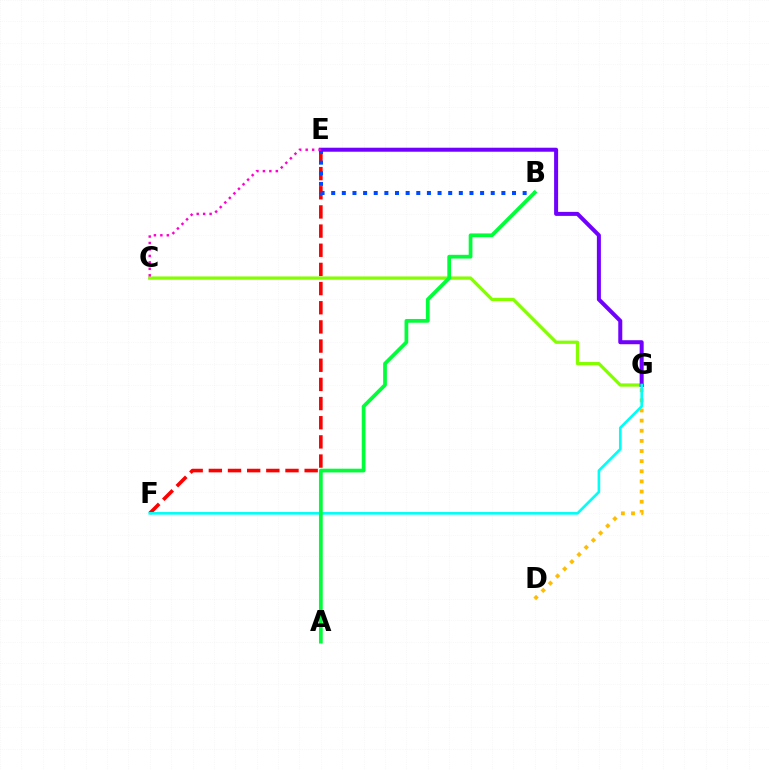{('D', 'G'): [{'color': '#ffbd00', 'line_style': 'dotted', 'thickness': 2.75}], ('E', 'F'): [{'color': '#ff0000', 'line_style': 'dashed', 'thickness': 2.6}], ('C', 'G'): [{'color': '#84ff00', 'line_style': 'solid', 'thickness': 2.33}], ('B', 'E'): [{'color': '#004bff', 'line_style': 'dotted', 'thickness': 2.89}], ('E', 'G'): [{'color': '#7200ff', 'line_style': 'solid', 'thickness': 2.89}], ('F', 'G'): [{'color': '#00fff6', 'line_style': 'solid', 'thickness': 1.88}], ('A', 'B'): [{'color': '#00ff39', 'line_style': 'solid', 'thickness': 2.69}], ('C', 'E'): [{'color': '#ff00cf', 'line_style': 'dotted', 'thickness': 1.75}]}